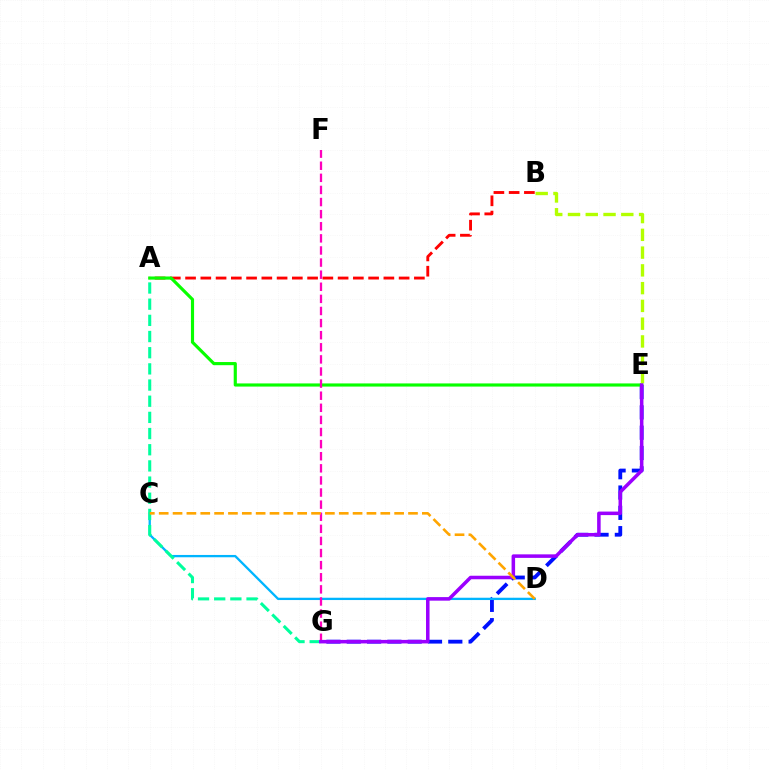{('E', 'G'): [{'color': '#0010ff', 'line_style': 'dashed', 'thickness': 2.76}, {'color': '#9b00ff', 'line_style': 'solid', 'thickness': 2.54}], ('C', 'D'): [{'color': '#00b5ff', 'line_style': 'solid', 'thickness': 1.66}, {'color': '#ffa500', 'line_style': 'dashed', 'thickness': 1.88}], ('A', 'B'): [{'color': '#ff0000', 'line_style': 'dashed', 'thickness': 2.07}], ('A', 'G'): [{'color': '#00ff9d', 'line_style': 'dashed', 'thickness': 2.2}], ('A', 'E'): [{'color': '#08ff00', 'line_style': 'solid', 'thickness': 2.27}], ('F', 'G'): [{'color': '#ff00bd', 'line_style': 'dashed', 'thickness': 1.64}], ('B', 'E'): [{'color': '#b3ff00', 'line_style': 'dashed', 'thickness': 2.41}]}